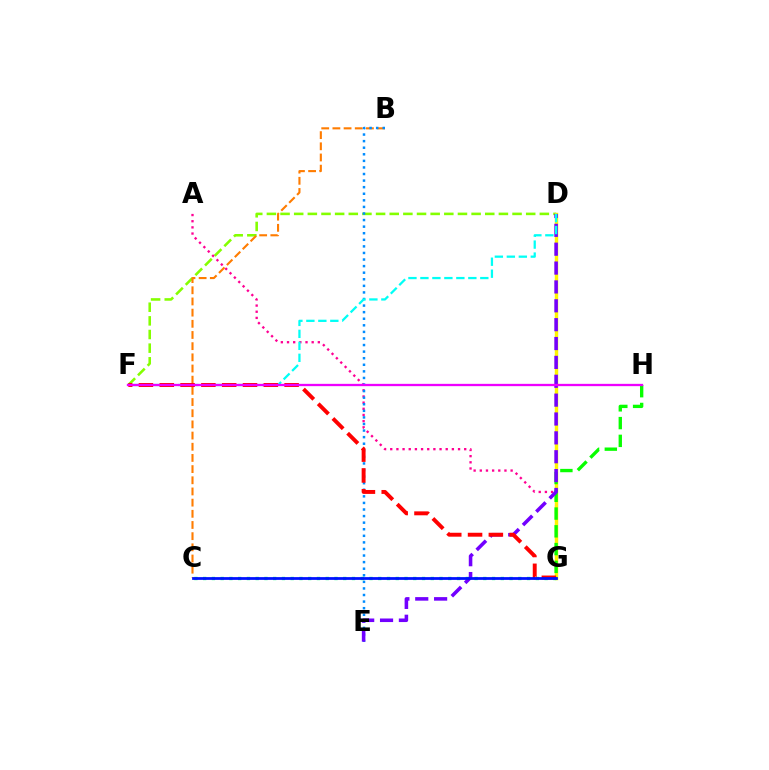{('D', 'F'): [{'color': '#84ff00', 'line_style': 'dashed', 'thickness': 1.85}, {'color': '#00fff6', 'line_style': 'dashed', 'thickness': 1.63}], ('A', 'G'): [{'color': '#ff0094', 'line_style': 'dotted', 'thickness': 1.67}], ('B', 'C'): [{'color': '#ff7c00', 'line_style': 'dashed', 'thickness': 1.52}], ('D', 'G'): [{'color': '#fcf500', 'line_style': 'solid', 'thickness': 2.47}], ('G', 'H'): [{'color': '#08ff00', 'line_style': 'dashed', 'thickness': 2.41}], ('B', 'E'): [{'color': '#008cff', 'line_style': 'dotted', 'thickness': 1.79}], ('C', 'G'): [{'color': '#00ff74', 'line_style': 'dotted', 'thickness': 2.38}, {'color': '#0010ff', 'line_style': 'solid', 'thickness': 1.99}], ('D', 'E'): [{'color': '#7200ff', 'line_style': 'dashed', 'thickness': 2.56}], ('F', 'G'): [{'color': '#ff0000', 'line_style': 'dashed', 'thickness': 2.83}], ('F', 'H'): [{'color': '#ee00ff', 'line_style': 'solid', 'thickness': 1.66}]}